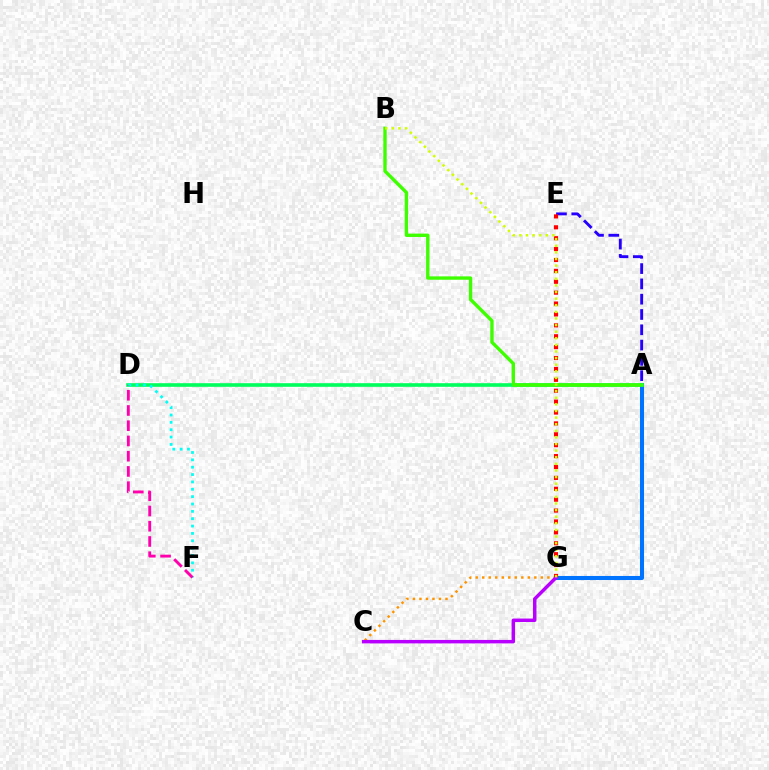{('A', 'G'): [{'color': '#0074ff', 'line_style': 'solid', 'thickness': 2.92}], ('A', 'D'): [{'color': '#00ff5c', 'line_style': 'solid', 'thickness': 2.61}], ('A', 'E'): [{'color': '#2500ff', 'line_style': 'dashed', 'thickness': 2.08}], ('D', 'F'): [{'color': '#00fff6', 'line_style': 'dotted', 'thickness': 2.0}, {'color': '#ff00ac', 'line_style': 'dashed', 'thickness': 2.07}], ('A', 'B'): [{'color': '#3dff00', 'line_style': 'solid', 'thickness': 2.42}], ('C', 'G'): [{'color': '#ff9400', 'line_style': 'dotted', 'thickness': 1.77}, {'color': '#b900ff', 'line_style': 'solid', 'thickness': 2.5}], ('E', 'G'): [{'color': '#ff0000', 'line_style': 'dotted', 'thickness': 2.96}], ('B', 'G'): [{'color': '#d1ff00', 'line_style': 'dotted', 'thickness': 1.8}]}